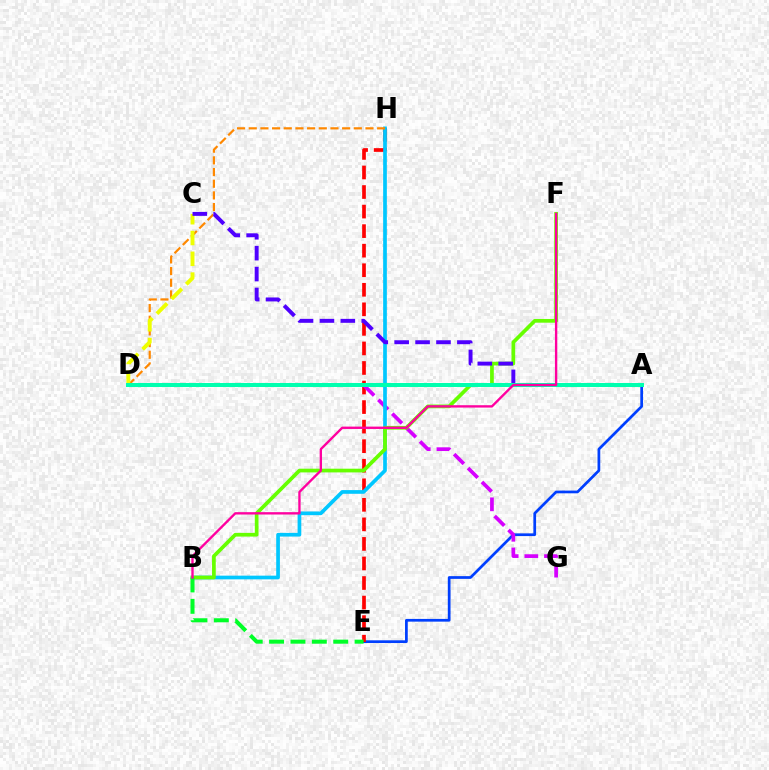{('A', 'E'): [{'color': '#003fff', 'line_style': 'solid', 'thickness': 1.96}], ('E', 'H'): [{'color': '#ff0000', 'line_style': 'dashed', 'thickness': 2.66}], ('D', 'G'): [{'color': '#d600ff', 'line_style': 'dashed', 'thickness': 2.67}], ('B', 'H'): [{'color': '#00c7ff', 'line_style': 'solid', 'thickness': 2.66}], ('D', 'H'): [{'color': '#ff8800', 'line_style': 'dashed', 'thickness': 1.59}], ('C', 'D'): [{'color': '#eeff00', 'line_style': 'dashed', 'thickness': 2.82}], ('B', 'F'): [{'color': '#66ff00', 'line_style': 'solid', 'thickness': 2.67}, {'color': '#ff00a0', 'line_style': 'solid', 'thickness': 1.7}], ('A', 'C'): [{'color': '#4f00ff', 'line_style': 'dashed', 'thickness': 2.84}], ('A', 'D'): [{'color': '#00ffaf', 'line_style': 'solid', 'thickness': 2.89}], ('B', 'E'): [{'color': '#00ff27', 'line_style': 'dashed', 'thickness': 2.9}]}